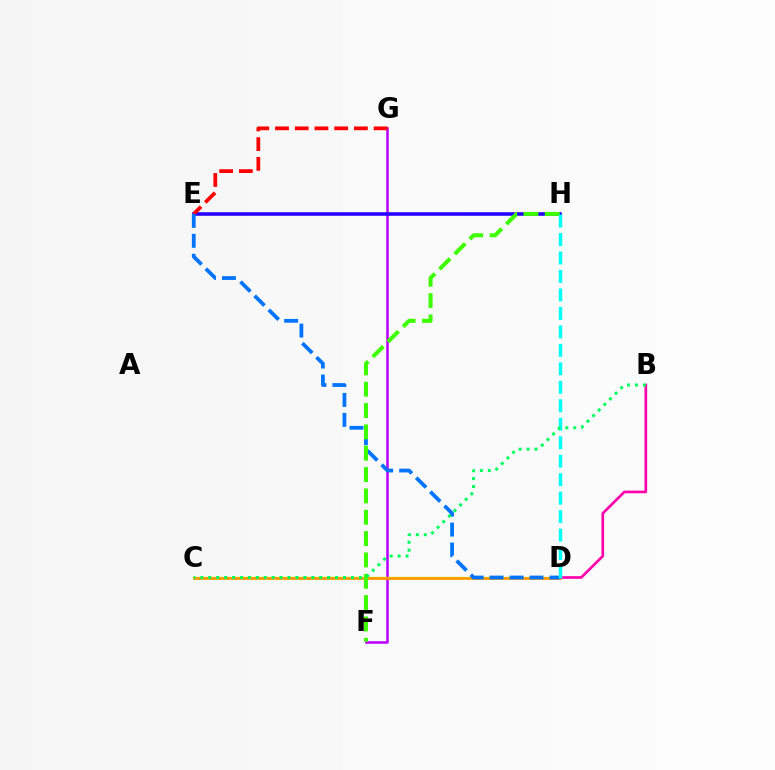{('F', 'G'): [{'color': '#b900ff', 'line_style': 'solid', 'thickness': 1.83}], ('E', 'H'): [{'color': '#2500ff', 'line_style': 'solid', 'thickness': 2.57}], ('C', 'D'): [{'color': '#d1ff00', 'line_style': 'solid', 'thickness': 1.67}, {'color': '#ff9400', 'line_style': 'solid', 'thickness': 1.93}], ('B', 'D'): [{'color': '#ff00ac', 'line_style': 'solid', 'thickness': 1.92}], ('E', 'G'): [{'color': '#ff0000', 'line_style': 'dashed', 'thickness': 2.68}], ('D', 'E'): [{'color': '#0074ff', 'line_style': 'dashed', 'thickness': 2.71}], ('F', 'H'): [{'color': '#3dff00', 'line_style': 'dashed', 'thickness': 2.9}], ('D', 'H'): [{'color': '#00fff6', 'line_style': 'dashed', 'thickness': 2.51}], ('B', 'C'): [{'color': '#00ff5c', 'line_style': 'dotted', 'thickness': 2.15}]}